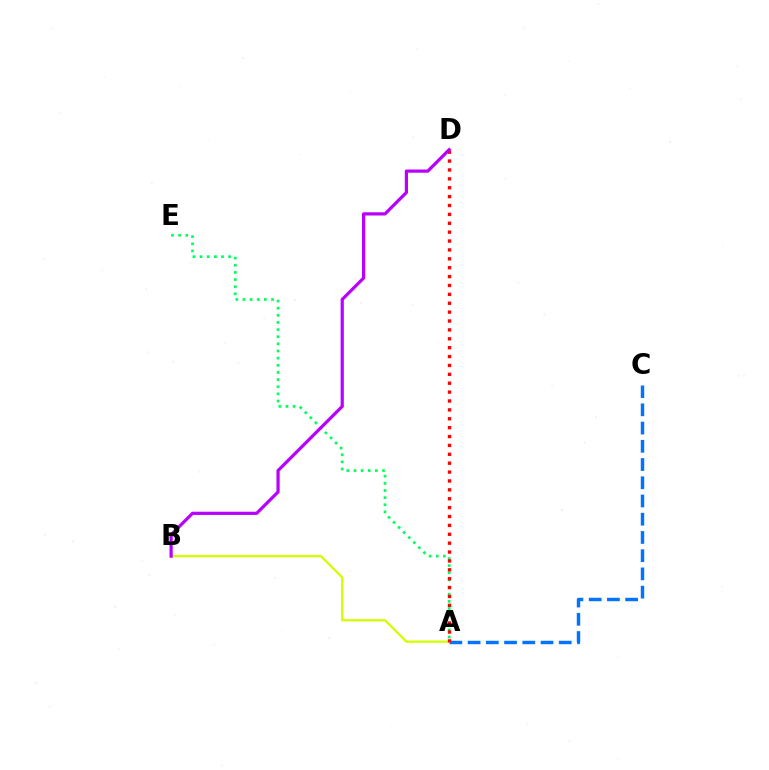{('A', 'C'): [{'color': '#0074ff', 'line_style': 'dashed', 'thickness': 2.48}], ('A', 'B'): [{'color': '#d1ff00', 'line_style': 'solid', 'thickness': 1.66}], ('A', 'E'): [{'color': '#00ff5c', 'line_style': 'dotted', 'thickness': 1.94}], ('A', 'D'): [{'color': '#ff0000', 'line_style': 'dotted', 'thickness': 2.41}], ('B', 'D'): [{'color': '#b900ff', 'line_style': 'solid', 'thickness': 2.31}]}